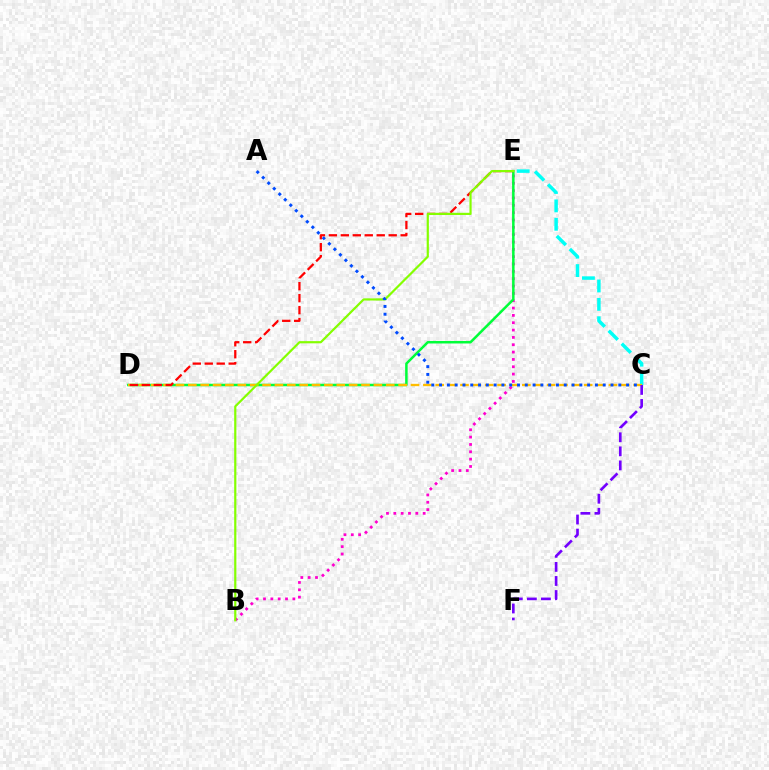{('B', 'E'): [{'color': '#ff00cf', 'line_style': 'dotted', 'thickness': 1.99}, {'color': '#84ff00', 'line_style': 'solid', 'thickness': 1.58}], ('C', 'E'): [{'color': '#00fff6', 'line_style': 'dashed', 'thickness': 2.5}], ('D', 'E'): [{'color': '#00ff39', 'line_style': 'solid', 'thickness': 1.8}, {'color': '#ff0000', 'line_style': 'dashed', 'thickness': 1.63}], ('C', 'D'): [{'color': '#ffbd00', 'line_style': 'dashed', 'thickness': 1.68}], ('C', 'F'): [{'color': '#7200ff', 'line_style': 'dashed', 'thickness': 1.91}], ('A', 'C'): [{'color': '#004bff', 'line_style': 'dotted', 'thickness': 2.12}]}